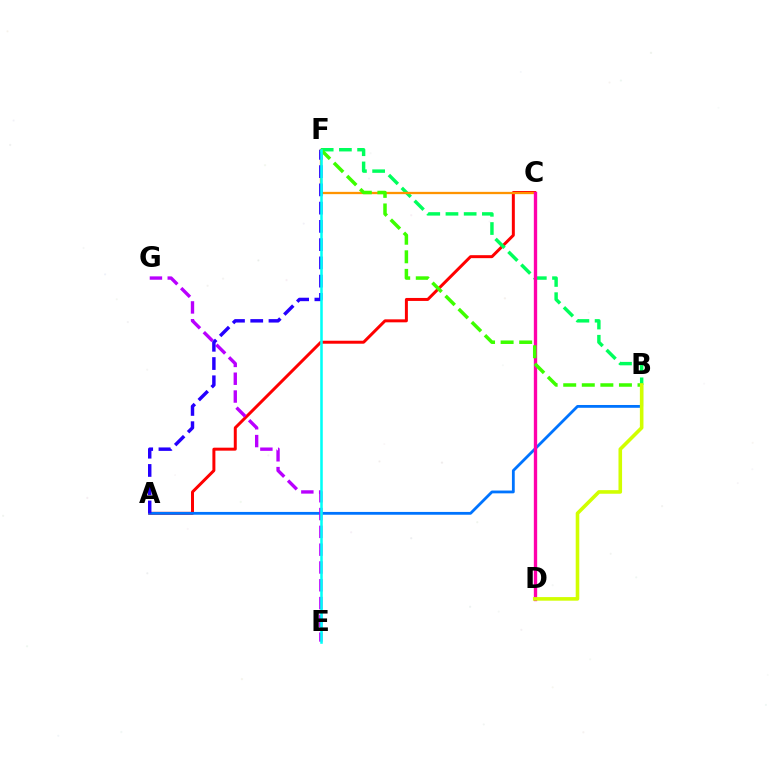{('A', 'C'): [{'color': '#ff0000', 'line_style': 'solid', 'thickness': 2.15}], ('A', 'B'): [{'color': '#0074ff', 'line_style': 'solid', 'thickness': 2.02}], ('B', 'F'): [{'color': '#00ff5c', 'line_style': 'dashed', 'thickness': 2.47}, {'color': '#3dff00', 'line_style': 'dashed', 'thickness': 2.52}], ('E', 'G'): [{'color': '#b900ff', 'line_style': 'dashed', 'thickness': 2.42}], ('C', 'F'): [{'color': '#ff9400', 'line_style': 'solid', 'thickness': 1.65}], ('A', 'F'): [{'color': '#2500ff', 'line_style': 'dashed', 'thickness': 2.48}], ('C', 'D'): [{'color': '#ff00ac', 'line_style': 'solid', 'thickness': 2.41}], ('E', 'F'): [{'color': '#00fff6', 'line_style': 'solid', 'thickness': 1.83}], ('B', 'D'): [{'color': '#d1ff00', 'line_style': 'solid', 'thickness': 2.59}]}